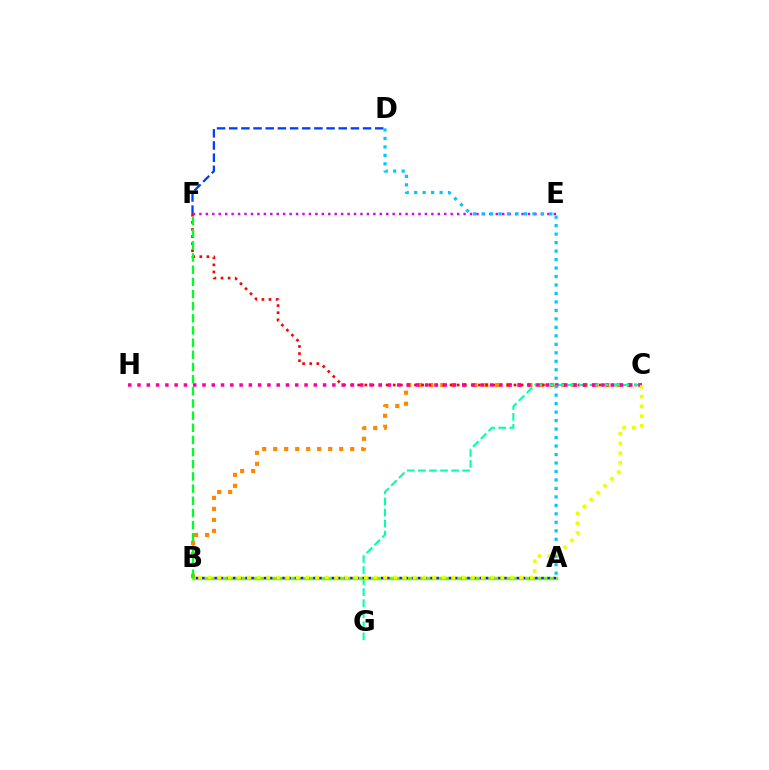{('B', 'C'): [{'color': '#ff8800', 'line_style': 'dotted', 'thickness': 2.99}, {'color': '#eeff00', 'line_style': 'dotted', 'thickness': 2.65}], ('C', 'F'): [{'color': '#ff0000', 'line_style': 'dotted', 'thickness': 1.93}], ('D', 'F'): [{'color': '#003fff', 'line_style': 'dashed', 'thickness': 1.65}], ('C', 'G'): [{'color': '#00ffaf', 'line_style': 'dashed', 'thickness': 1.5}], ('A', 'B'): [{'color': '#66ff00', 'line_style': 'solid', 'thickness': 2.49}, {'color': '#4f00ff', 'line_style': 'dotted', 'thickness': 1.68}], ('C', 'H'): [{'color': '#ff00a0', 'line_style': 'dotted', 'thickness': 2.52}], ('E', 'F'): [{'color': '#d600ff', 'line_style': 'dotted', 'thickness': 1.75}], ('A', 'D'): [{'color': '#00c7ff', 'line_style': 'dotted', 'thickness': 2.3}], ('B', 'F'): [{'color': '#00ff27', 'line_style': 'dashed', 'thickness': 1.65}]}